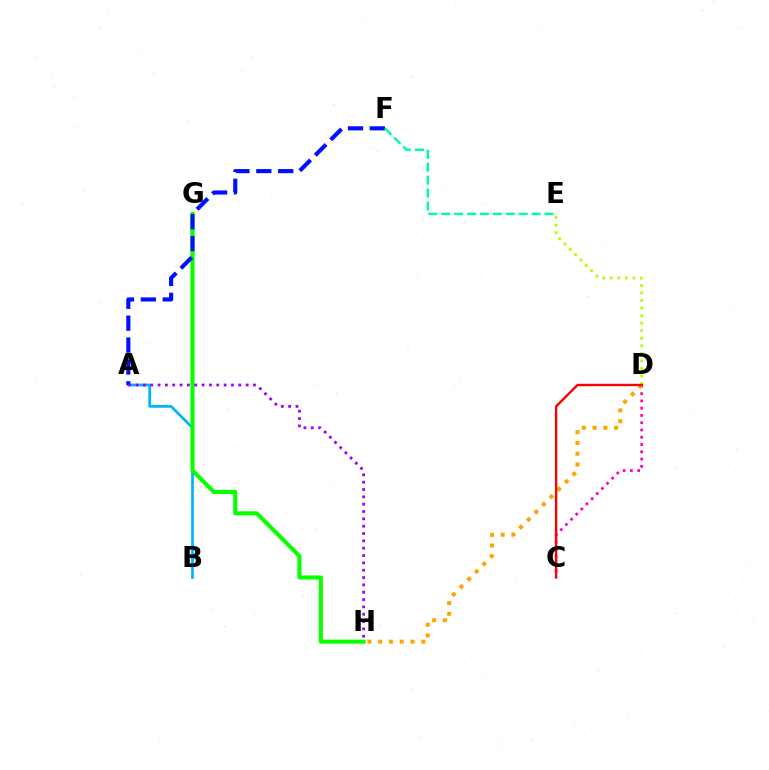{('A', 'B'): [{'color': '#00b5ff', 'line_style': 'solid', 'thickness': 1.97}], ('C', 'D'): [{'color': '#ff00bd', 'line_style': 'dotted', 'thickness': 1.98}, {'color': '#ff0000', 'line_style': 'solid', 'thickness': 1.72}], ('G', 'H'): [{'color': '#08ff00', 'line_style': 'solid', 'thickness': 2.95}], ('A', 'F'): [{'color': '#0010ff', 'line_style': 'dashed', 'thickness': 2.97}], ('D', 'E'): [{'color': '#b3ff00', 'line_style': 'dotted', 'thickness': 2.05}], ('E', 'F'): [{'color': '#00ff9d', 'line_style': 'dashed', 'thickness': 1.76}], ('D', 'H'): [{'color': '#ffa500', 'line_style': 'dotted', 'thickness': 2.92}], ('A', 'H'): [{'color': '#9b00ff', 'line_style': 'dotted', 'thickness': 1.99}]}